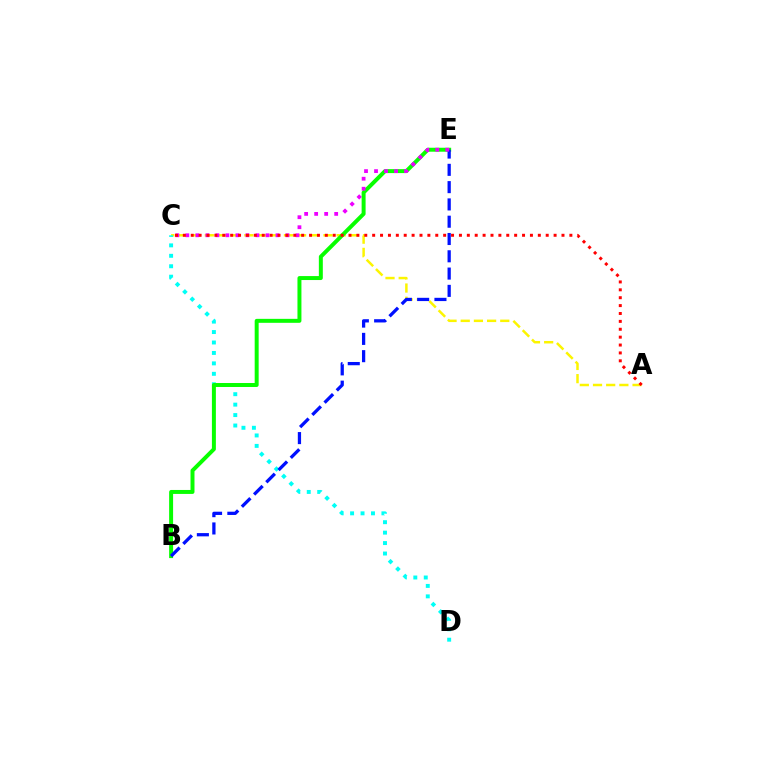{('A', 'C'): [{'color': '#fcf500', 'line_style': 'dashed', 'thickness': 1.79}, {'color': '#ff0000', 'line_style': 'dotted', 'thickness': 2.14}], ('C', 'D'): [{'color': '#00fff6', 'line_style': 'dotted', 'thickness': 2.84}], ('B', 'E'): [{'color': '#08ff00', 'line_style': 'solid', 'thickness': 2.86}, {'color': '#0010ff', 'line_style': 'dashed', 'thickness': 2.35}], ('C', 'E'): [{'color': '#ee00ff', 'line_style': 'dotted', 'thickness': 2.72}]}